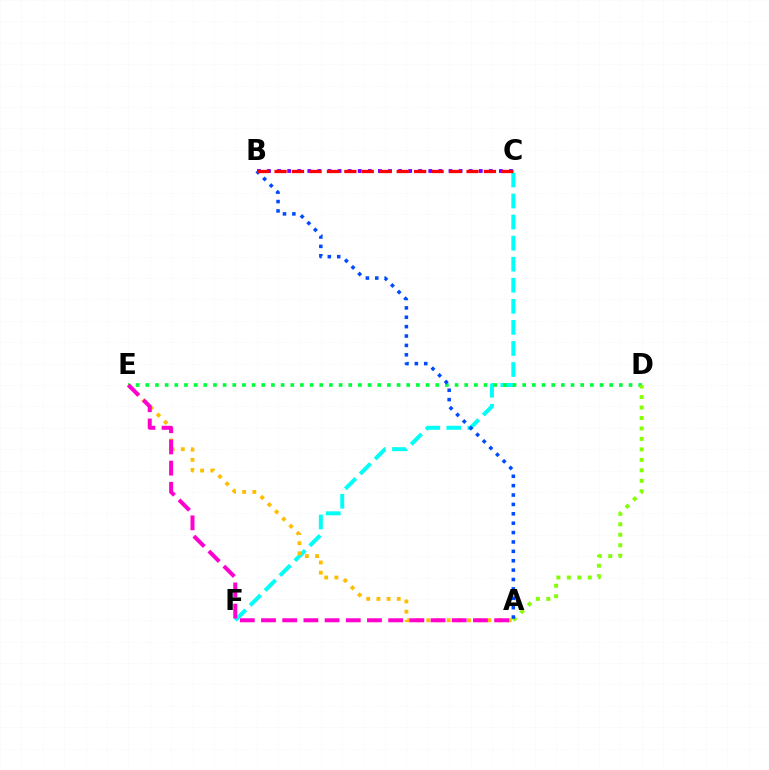{('C', 'F'): [{'color': '#00fff6', 'line_style': 'dashed', 'thickness': 2.86}], ('B', 'C'): [{'color': '#7200ff', 'line_style': 'dotted', 'thickness': 2.74}, {'color': '#ff0000', 'line_style': 'dashed', 'thickness': 2.37}], ('D', 'E'): [{'color': '#00ff39', 'line_style': 'dotted', 'thickness': 2.63}], ('A', 'E'): [{'color': '#ffbd00', 'line_style': 'dotted', 'thickness': 2.77}, {'color': '#ff00cf', 'line_style': 'dashed', 'thickness': 2.88}], ('A', 'D'): [{'color': '#84ff00', 'line_style': 'dotted', 'thickness': 2.84}], ('A', 'B'): [{'color': '#004bff', 'line_style': 'dotted', 'thickness': 2.55}]}